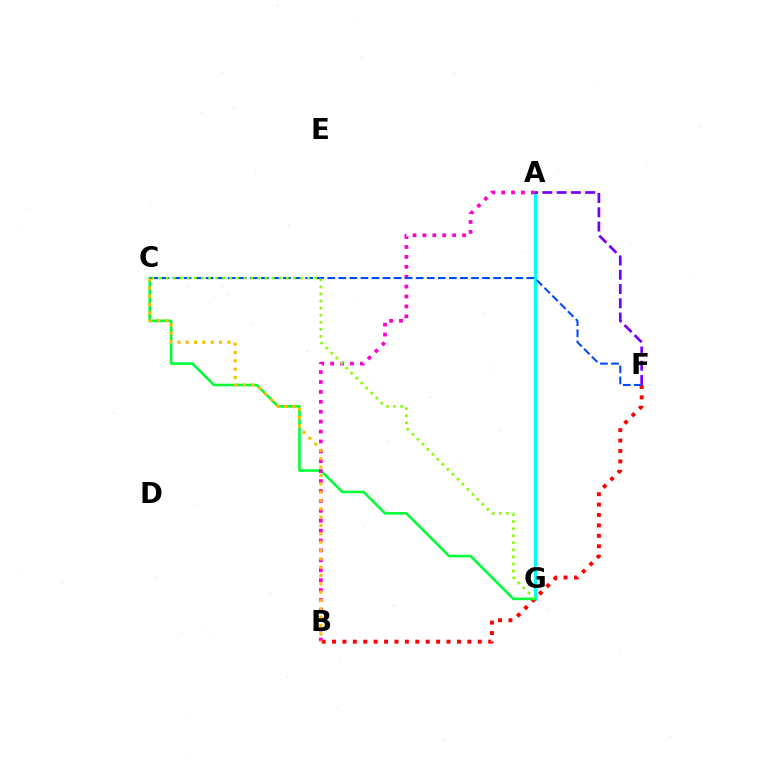{('A', 'G'): [{'color': '#00fff6', 'line_style': 'solid', 'thickness': 2.27}], ('B', 'F'): [{'color': '#ff0000', 'line_style': 'dotted', 'thickness': 2.83}], ('C', 'G'): [{'color': '#00ff39', 'line_style': 'solid', 'thickness': 1.87}, {'color': '#84ff00', 'line_style': 'dotted', 'thickness': 1.92}], ('A', 'B'): [{'color': '#ff00cf', 'line_style': 'dotted', 'thickness': 2.69}], ('A', 'F'): [{'color': '#7200ff', 'line_style': 'dashed', 'thickness': 1.94}], ('B', 'C'): [{'color': '#ffbd00', 'line_style': 'dotted', 'thickness': 2.27}], ('C', 'F'): [{'color': '#004bff', 'line_style': 'dashed', 'thickness': 1.5}]}